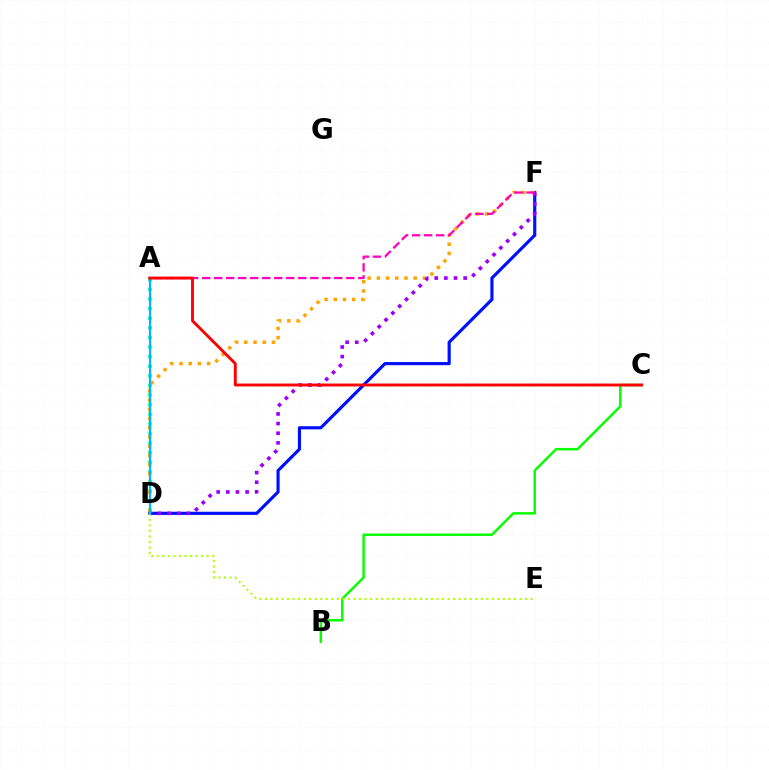{('D', 'F'): [{'color': '#0010ff', 'line_style': 'solid', 'thickness': 2.27}, {'color': '#ffa500', 'line_style': 'dotted', 'thickness': 2.5}, {'color': '#9b00ff', 'line_style': 'dotted', 'thickness': 2.62}], ('A', 'D'): [{'color': '#00ff9d', 'line_style': 'dotted', 'thickness': 2.61}, {'color': '#00b5ff', 'line_style': 'solid', 'thickness': 1.54}], ('B', 'C'): [{'color': '#08ff00', 'line_style': 'solid', 'thickness': 1.78}], ('D', 'E'): [{'color': '#b3ff00', 'line_style': 'dotted', 'thickness': 1.5}], ('A', 'F'): [{'color': '#ff00bd', 'line_style': 'dashed', 'thickness': 1.63}], ('A', 'C'): [{'color': '#ff0000', 'line_style': 'solid', 'thickness': 2.08}]}